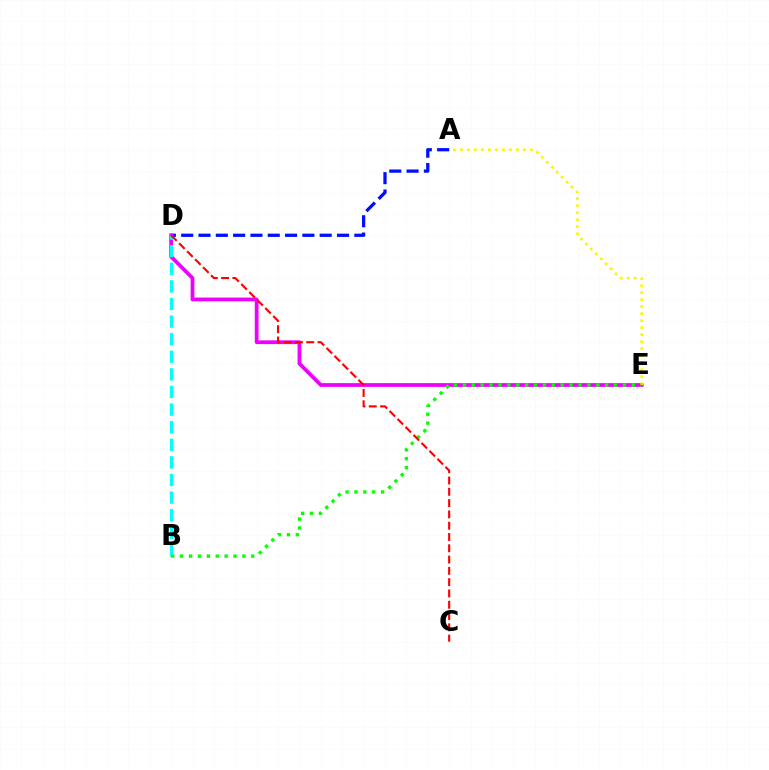{('A', 'D'): [{'color': '#0010ff', 'line_style': 'dashed', 'thickness': 2.35}], ('D', 'E'): [{'color': '#ee00ff', 'line_style': 'solid', 'thickness': 2.7}], ('B', 'D'): [{'color': '#00fff6', 'line_style': 'dashed', 'thickness': 2.39}], ('A', 'E'): [{'color': '#fcf500', 'line_style': 'dotted', 'thickness': 1.9}], ('B', 'E'): [{'color': '#08ff00', 'line_style': 'dotted', 'thickness': 2.42}], ('C', 'D'): [{'color': '#ff0000', 'line_style': 'dashed', 'thickness': 1.53}]}